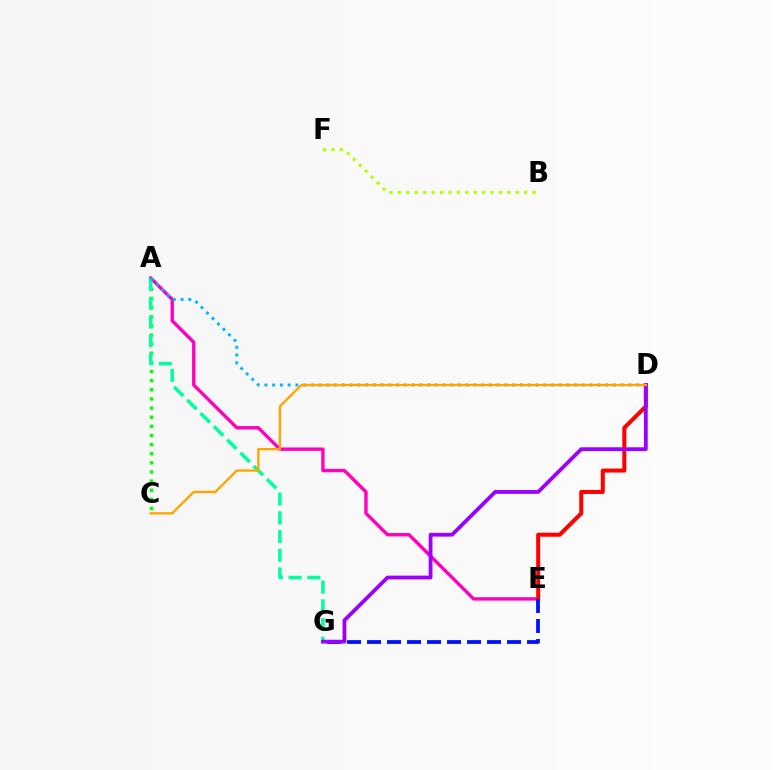{('A', 'C'): [{'color': '#08ff00', 'line_style': 'dotted', 'thickness': 2.48}], ('A', 'E'): [{'color': '#ff00bd', 'line_style': 'solid', 'thickness': 2.43}], ('D', 'E'): [{'color': '#ff0000', 'line_style': 'solid', 'thickness': 2.89}], ('A', 'G'): [{'color': '#00ff9d', 'line_style': 'dashed', 'thickness': 2.54}], ('E', 'G'): [{'color': '#0010ff', 'line_style': 'dashed', 'thickness': 2.72}], ('A', 'D'): [{'color': '#00b5ff', 'line_style': 'dotted', 'thickness': 2.1}], ('D', 'G'): [{'color': '#9b00ff', 'line_style': 'solid', 'thickness': 2.72}], ('B', 'F'): [{'color': '#b3ff00', 'line_style': 'dotted', 'thickness': 2.29}], ('C', 'D'): [{'color': '#ffa500', 'line_style': 'solid', 'thickness': 1.7}]}